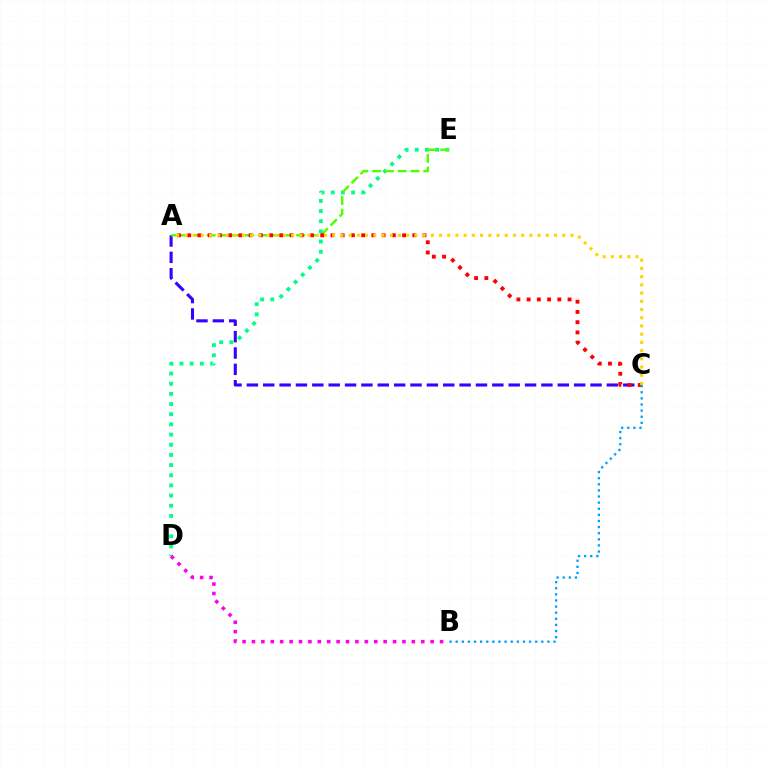{('A', 'C'): [{'color': '#3700ff', 'line_style': 'dashed', 'thickness': 2.22}, {'color': '#ff0000', 'line_style': 'dotted', 'thickness': 2.78}, {'color': '#ffd500', 'line_style': 'dotted', 'thickness': 2.23}], ('D', 'E'): [{'color': '#00ff86', 'line_style': 'dotted', 'thickness': 2.76}], ('B', 'D'): [{'color': '#ff00ed', 'line_style': 'dotted', 'thickness': 2.56}], ('A', 'E'): [{'color': '#4fff00', 'line_style': 'dashed', 'thickness': 1.74}], ('B', 'C'): [{'color': '#009eff', 'line_style': 'dotted', 'thickness': 1.66}]}